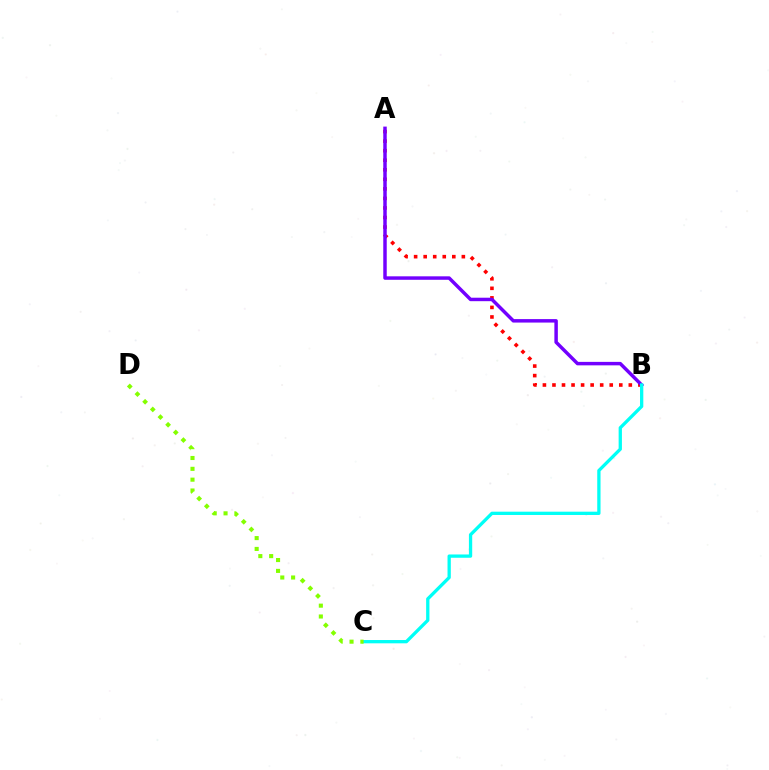{('A', 'B'): [{'color': '#ff0000', 'line_style': 'dotted', 'thickness': 2.59}, {'color': '#7200ff', 'line_style': 'solid', 'thickness': 2.5}], ('B', 'C'): [{'color': '#00fff6', 'line_style': 'solid', 'thickness': 2.37}], ('C', 'D'): [{'color': '#84ff00', 'line_style': 'dotted', 'thickness': 2.94}]}